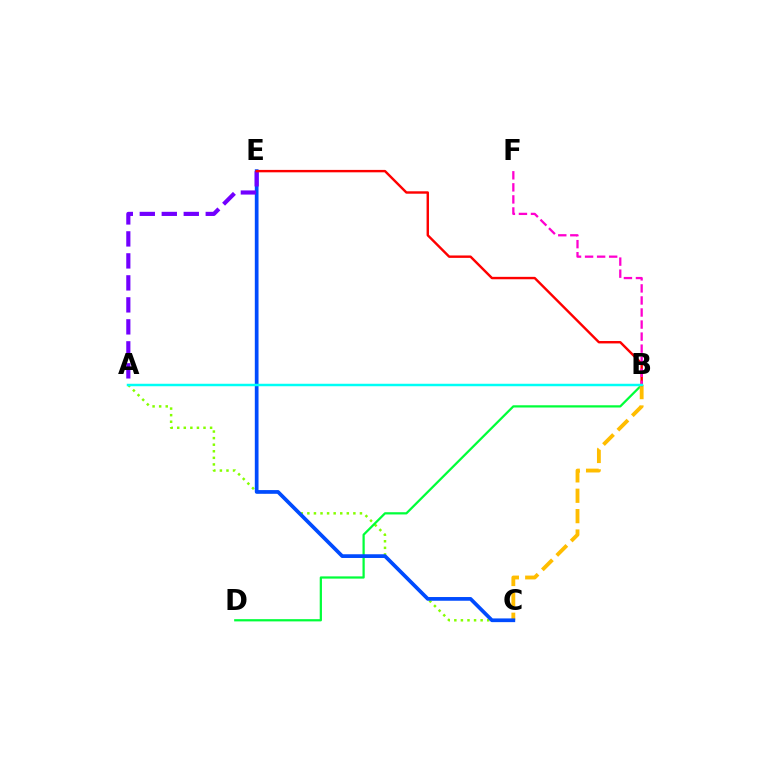{('A', 'C'): [{'color': '#84ff00', 'line_style': 'dotted', 'thickness': 1.79}], ('B', 'D'): [{'color': '#00ff39', 'line_style': 'solid', 'thickness': 1.61}], ('B', 'C'): [{'color': '#ffbd00', 'line_style': 'dashed', 'thickness': 2.77}], ('C', 'E'): [{'color': '#004bff', 'line_style': 'solid', 'thickness': 2.68}], ('A', 'E'): [{'color': '#7200ff', 'line_style': 'dashed', 'thickness': 2.99}], ('B', 'E'): [{'color': '#ff0000', 'line_style': 'solid', 'thickness': 1.74}], ('B', 'F'): [{'color': '#ff00cf', 'line_style': 'dashed', 'thickness': 1.64}], ('A', 'B'): [{'color': '#00fff6', 'line_style': 'solid', 'thickness': 1.78}]}